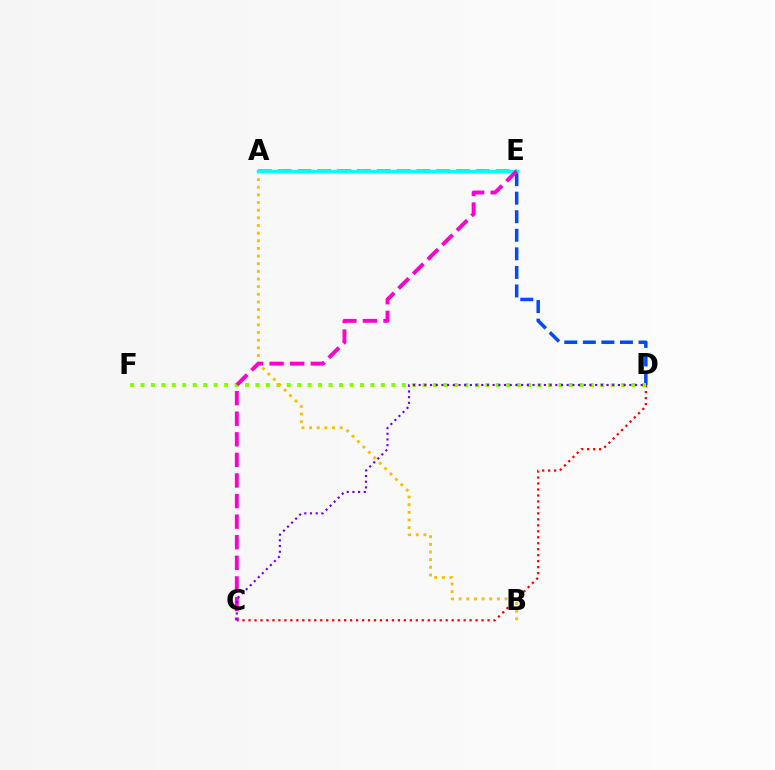{('D', 'E'): [{'color': '#004bff', 'line_style': 'dashed', 'thickness': 2.52}], ('A', 'E'): [{'color': '#00ff39', 'line_style': 'dashed', 'thickness': 2.69}, {'color': '#00fff6', 'line_style': 'solid', 'thickness': 2.4}], ('C', 'D'): [{'color': '#ff0000', 'line_style': 'dotted', 'thickness': 1.62}, {'color': '#7200ff', 'line_style': 'dotted', 'thickness': 1.55}], ('D', 'F'): [{'color': '#84ff00', 'line_style': 'dotted', 'thickness': 2.84}], ('A', 'B'): [{'color': '#ffbd00', 'line_style': 'dotted', 'thickness': 2.08}], ('C', 'E'): [{'color': '#ff00cf', 'line_style': 'dashed', 'thickness': 2.8}]}